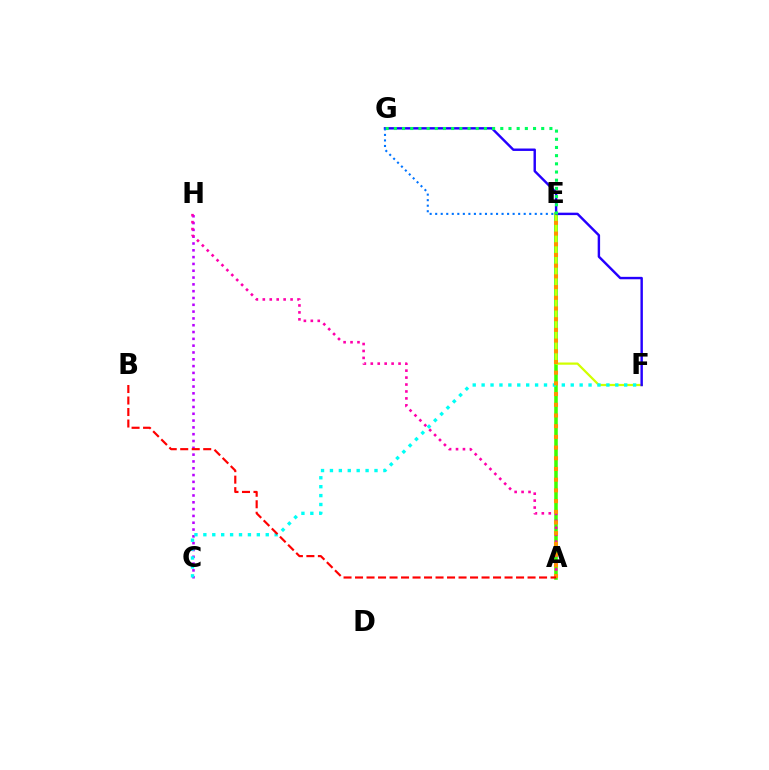{('A', 'E'): [{'color': '#3dff00', 'line_style': 'solid', 'thickness': 2.57}, {'color': '#ff9400', 'line_style': 'dotted', 'thickness': 2.91}], ('C', 'H'): [{'color': '#b900ff', 'line_style': 'dotted', 'thickness': 1.85}], ('E', 'F'): [{'color': '#d1ff00', 'line_style': 'solid', 'thickness': 1.61}], ('A', 'H'): [{'color': '#ff00ac', 'line_style': 'dotted', 'thickness': 1.89}], ('C', 'F'): [{'color': '#00fff6', 'line_style': 'dotted', 'thickness': 2.42}], ('F', 'G'): [{'color': '#2500ff', 'line_style': 'solid', 'thickness': 1.75}], ('E', 'G'): [{'color': '#00ff5c', 'line_style': 'dotted', 'thickness': 2.22}, {'color': '#0074ff', 'line_style': 'dotted', 'thickness': 1.5}], ('A', 'B'): [{'color': '#ff0000', 'line_style': 'dashed', 'thickness': 1.56}]}